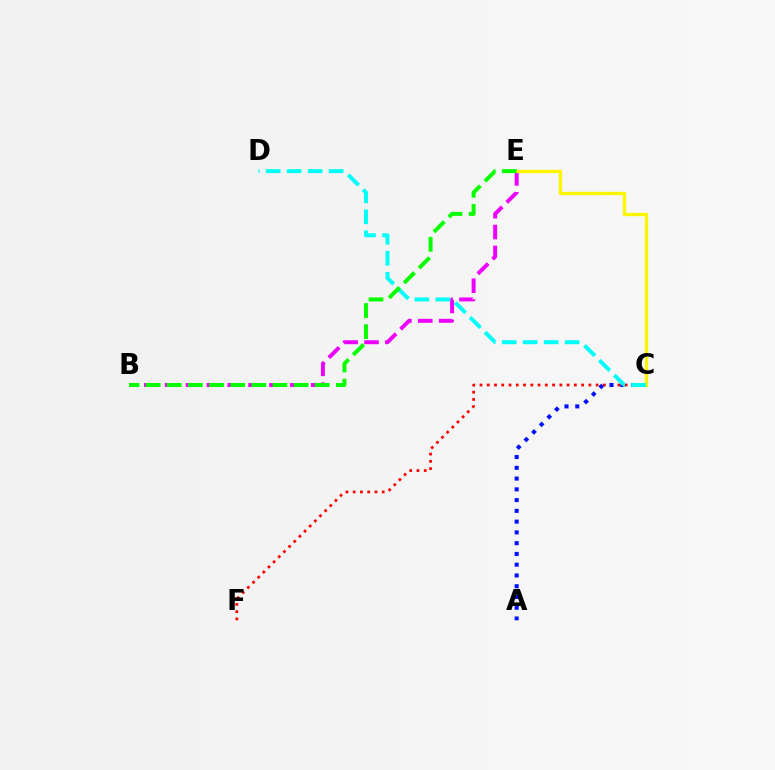{('B', 'E'): [{'color': '#ee00ff', 'line_style': 'dashed', 'thickness': 2.83}, {'color': '#08ff00', 'line_style': 'dashed', 'thickness': 2.87}], ('C', 'F'): [{'color': '#ff0000', 'line_style': 'dotted', 'thickness': 1.97}], ('A', 'C'): [{'color': '#0010ff', 'line_style': 'dotted', 'thickness': 2.92}], ('C', 'E'): [{'color': '#fcf500', 'line_style': 'solid', 'thickness': 2.4}], ('C', 'D'): [{'color': '#00fff6', 'line_style': 'dashed', 'thickness': 2.85}]}